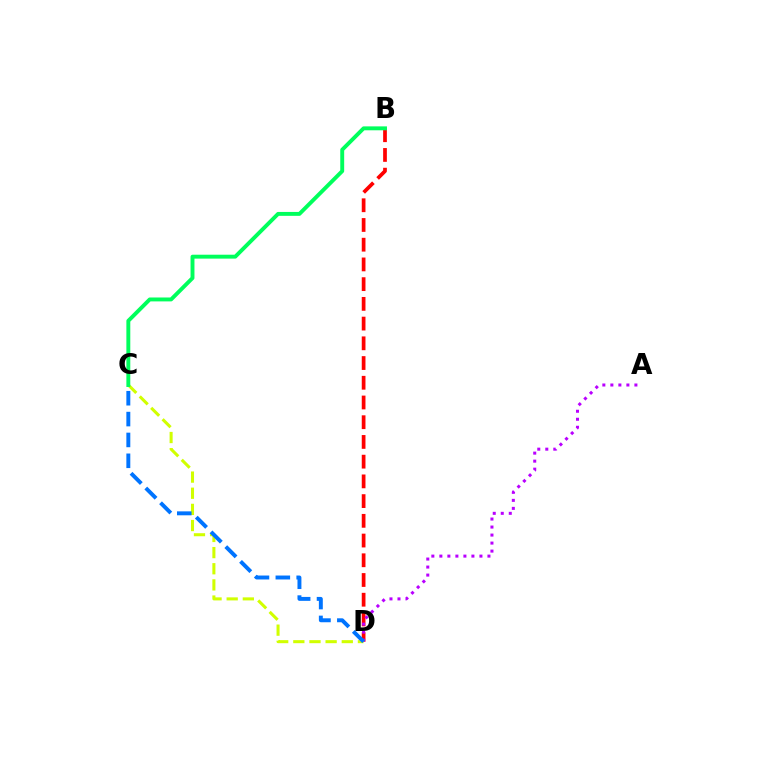{('B', 'D'): [{'color': '#ff0000', 'line_style': 'dashed', 'thickness': 2.68}], ('A', 'D'): [{'color': '#b900ff', 'line_style': 'dotted', 'thickness': 2.18}], ('C', 'D'): [{'color': '#d1ff00', 'line_style': 'dashed', 'thickness': 2.19}, {'color': '#0074ff', 'line_style': 'dashed', 'thickness': 2.83}], ('B', 'C'): [{'color': '#00ff5c', 'line_style': 'solid', 'thickness': 2.82}]}